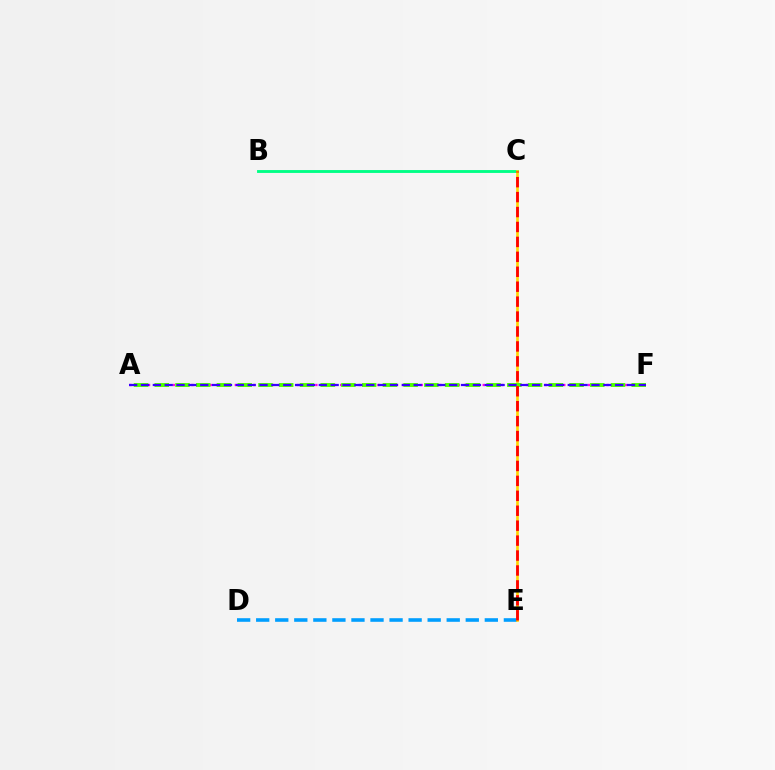{('B', 'C'): [{'color': '#00ff86', 'line_style': 'solid', 'thickness': 2.07}], ('D', 'E'): [{'color': '#009eff', 'line_style': 'dashed', 'thickness': 2.59}], ('A', 'F'): [{'color': '#ff00ed', 'line_style': 'dotted', 'thickness': 1.68}, {'color': '#4fff00', 'line_style': 'dashed', 'thickness': 2.82}, {'color': '#3700ff', 'line_style': 'dashed', 'thickness': 1.61}], ('C', 'E'): [{'color': '#ffd500', 'line_style': 'solid', 'thickness': 1.91}, {'color': '#ff0000', 'line_style': 'dashed', 'thickness': 2.03}]}